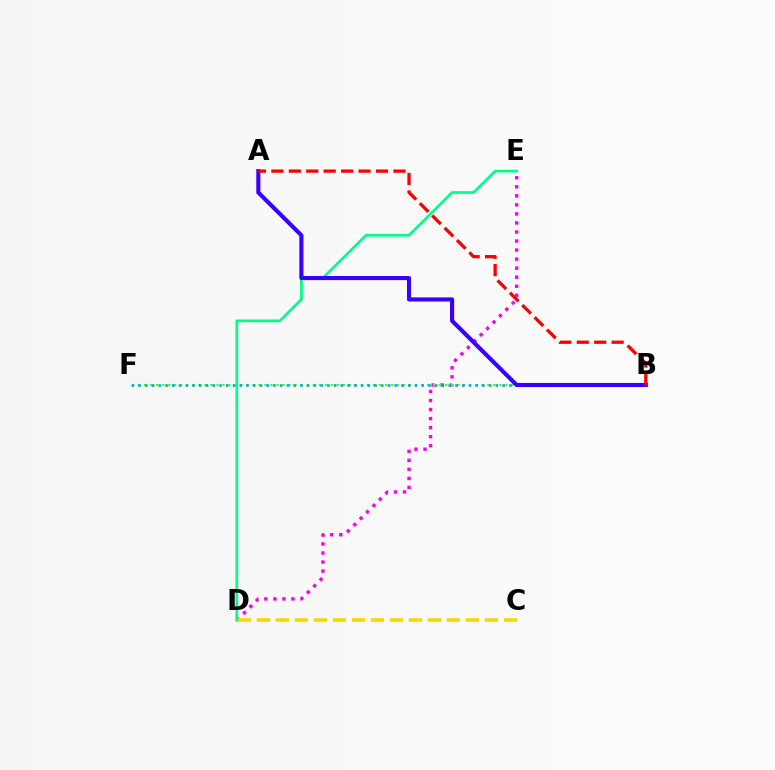{('D', 'E'): [{'color': '#ff00ed', 'line_style': 'dotted', 'thickness': 2.46}, {'color': '#00ff86', 'line_style': 'solid', 'thickness': 1.95}], ('B', 'F'): [{'color': '#4fff00', 'line_style': 'dotted', 'thickness': 1.64}, {'color': '#009eff', 'line_style': 'dotted', 'thickness': 1.83}], ('C', 'D'): [{'color': '#ffd500', 'line_style': 'dashed', 'thickness': 2.58}], ('A', 'B'): [{'color': '#3700ff', 'line_style': 'solid', 'thickness': 2.96}, {'color': '#ff0000', 'line_style': 'dashed', 'thickness': 2.37}]}